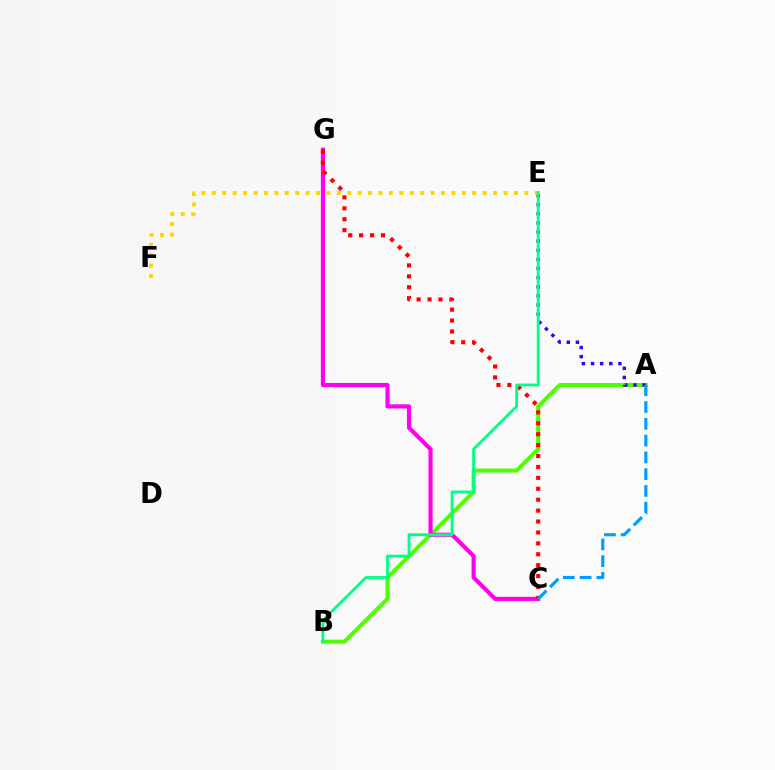{('A', 'B'): [{'color': '#4fff00', 'line_style': 'solid', 'thickness': 2.9}], ('A', 'E'): [{'color': '#3700ff', 'line_style': 'dotted', 'thickness': 2.48}], ('E', 'F'): [{'color': '#ffd500', 'line_style': 'dotted', 'thickness': 2.83}], ('C', 'G'): [{'color': '#ff00ed', 'line_style': 'solid', 'thickness': 2.97}, {'color': '#ff0000', 'line_style': 'dotted', 'thickness': 2.97}], ('B', 'E'): [{'color': '#00ff86', 'line_style': 'solid', 'thickness': 2.05}], ('A', 'C'): [{'color': '#009eff', 'line_style': 'dashed', 'thickness': 2.28}]}